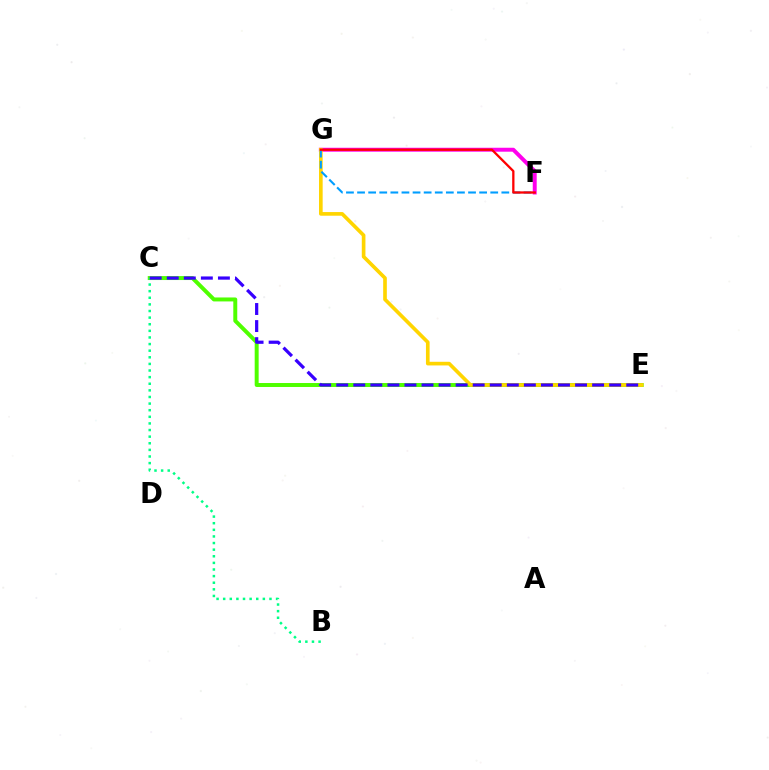{('F', 'G'): [{'color': '#ff00ed', 'line_style': 'solid', 'thickness': 2.84}, {'color': '#009eff', 'line_style': 'dashed', 'thickness': 1.51}, {'color': '#ff0000', 'line_style': 'solid', 'thickness': 1.65}], ('C', 'E'): [{'color': '#4fff00', 'line_style': 'solid', 'thickness': 2.85}, {'color': '#3700ff', 'line_style': 'dashed', 'thickness': 2.32}], ('B', 'C'): [{'color': '#00ff86', 'line_style': 'dotted', 'thickness': 1.8}], ('E', 'G'): [{'color': '#ffd500', 'line_style': 'solid', 'thickness': 2.63}]}